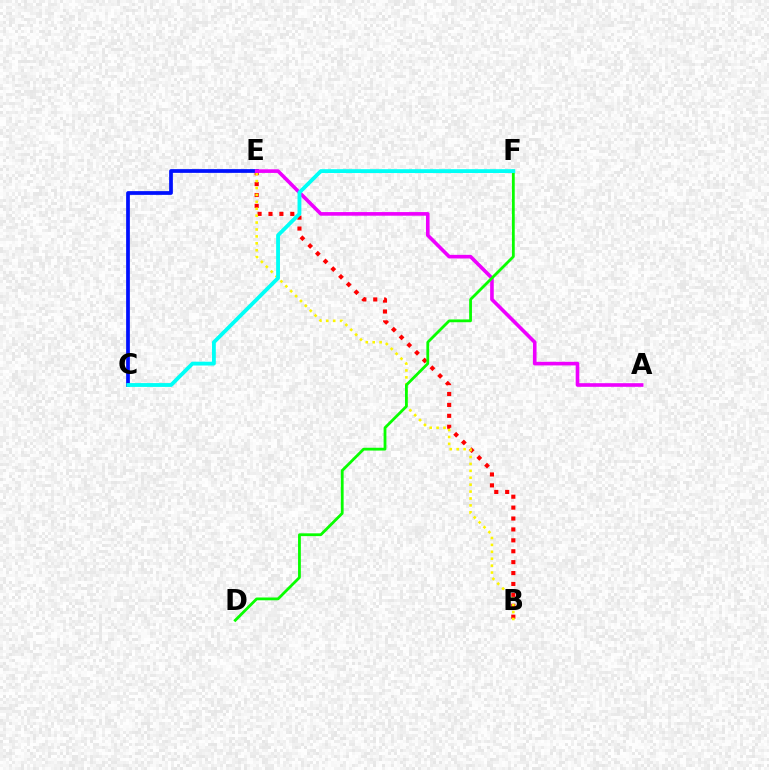{('B', 'E'): [{'color': '#ff0000', 'line_style': 'dotted', 'thickness': 2.96}, {'color': '#fcf500', 'line_style': 'dotted', 'thickness': 1.88}], ('C', 'E'): [{'color': '#0010ff', 'line_style': 'solid', 'thickness': 2.69}], ('A', 'E'): [{'color': '#ee00ff', 'line_style': 'solid', 'thickness': 2.61}], ('D', 'F'): [{'color': '#08ff00', 'line_style': 'solid', 'thickness': 2.01}], ('C', 'F'): [{'color': '#00fff6', 'line_style': 'solid', 'thickness': 2.76}]}